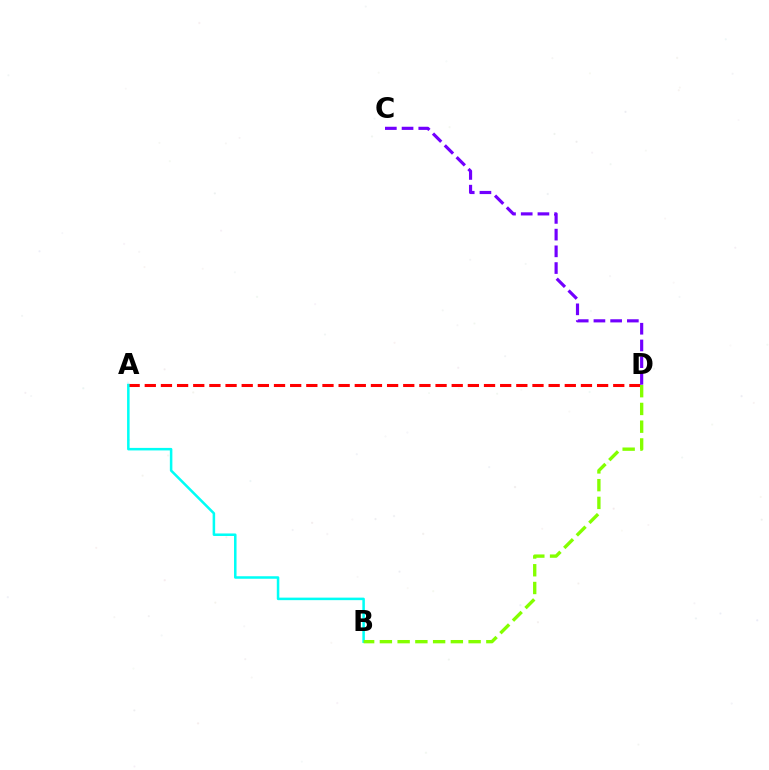{('A', 'D'): [{'color': '#ff0000', 'line_style': 'dashed', 'thickness': 2.19}], ('A', 'B'): [{'color': '#00fff6', 'line_style': 'solid', 'thickness': 1.82}], ('B', 'D'): [{'color': '#84ff00', 'line_style': 'dashed', 'thickness': 2.41}], ('C', 'D'): [{'color': '#7200ff', 'line_style': 'dashed', 'thickness': 2.27}]}